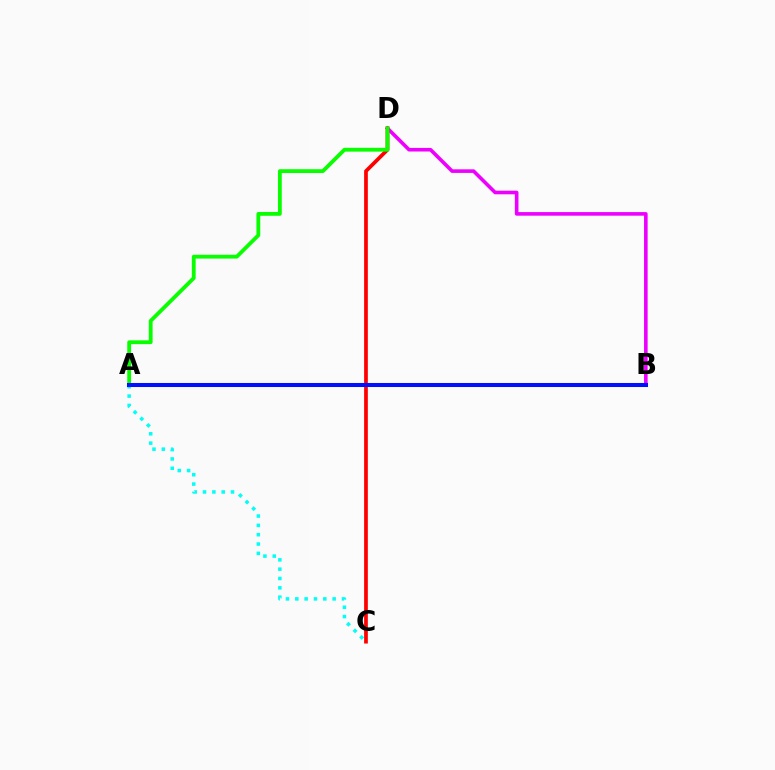{('A', 'B'): [{'color': '#fcf500', 'line_style': 'solid', 'thickness': 2.56}, {'color': '#0010ff', 'line_style': 'solid', 'thickness': 2.91}], ('B', 'D'): [{'color': '#ee00ff', 'line_style': 'solid', 'thickness': 2.6}], ('C', 'D'): [{'color': '#ff0000', 'line_style': 'solid', 'thickness': 2.68}], ('A', 'D'): [{'color': '#08ff00', 'line_style': 'solid', 'thickness': 2.74}], ('A', 'C'): [{'color': '#00fff6', 'line_style': 'dotted', 'thickness': 2.54}]}